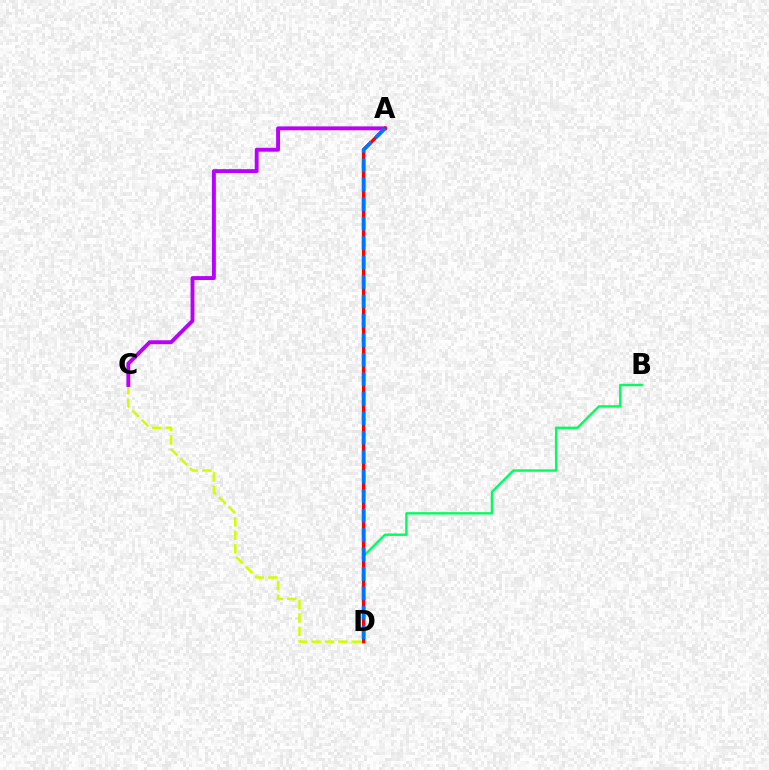{('C', 'D'): [{'color': '#d1ff00', 'line_style': 'dashed', 'thickness': 1.83}], ('B', 'D'): [{'color': '#00ff5c', 'line_style': 'solid', 'thickness': 1.72}], ('A', 'C'): [{'color': '#b900ff', 'line_style': 'solid', 'thickness': 2.81}], ('A', 'D'): [{'color': '#ff0000', 'line_style': 'solid', 'thickness': 2.43}, {'color': '#0074ff', 'line_style': 'dashed', 'thickness': 2.64}]}